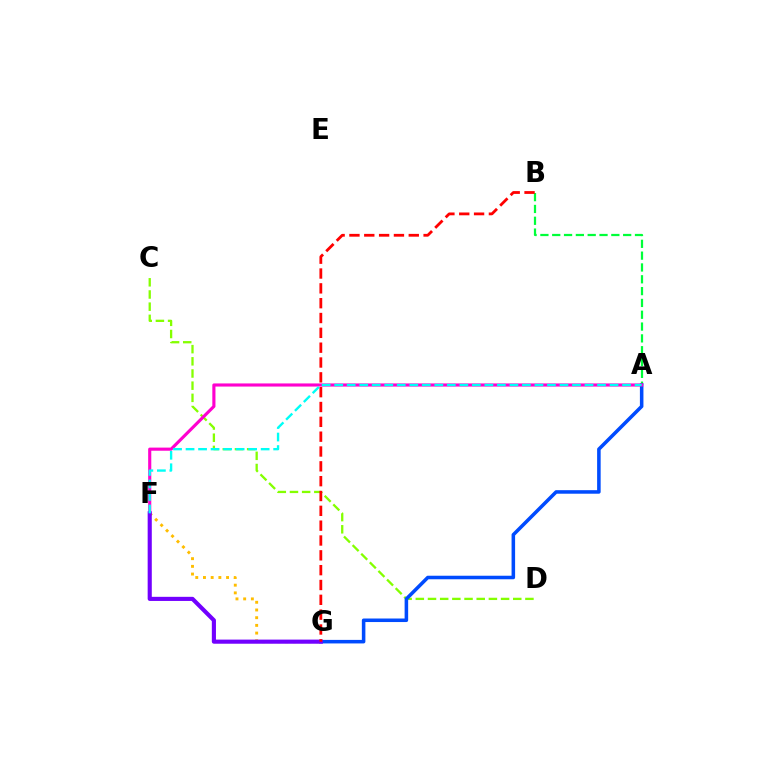{('A', 'B'): [{'color': '#00ff39', 'line_style': 'dashed', 'thickness': 1.61}], ('F', 'G'): [{'color': '#ffbd00', 'line_style': 'dotted', 'thickness': 2.09}, {'color': '#7200ff', 'line_style': 'solid', 'thickness': 2.97}], ('C', 'D'): [{'color': '#84ff00', 'line_style': 'dashed', 'thickness': 1.65}], ('A', 'G'): [{'color': '#004bff', 'line_style': 'solid', 'thickness': 2.55}], ('A', 'F'): [{'color': '#ff00cf', 'line_style': 'solid', 'thickness': 2.25}, {'color': '#00fff6', 'line_style': 'dashed', 'thickness': 1.7}], ('B', 'G'): [{'color': '#ff0000', 'line_style': 'dashed', 'thickness': 2.01}]}